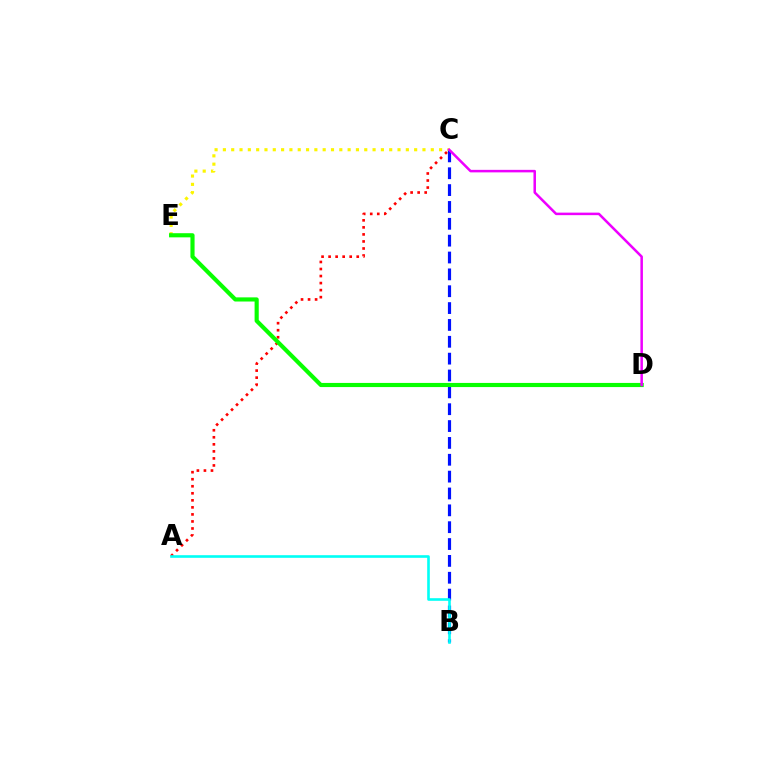{('C', 'E'): [{'color': '#fcf500', 'line_style': 'dotted', 'thickness': 2.26}], ('A', 'C'): [{'color': '#ff0000', 'line_style': 'dotted', 'thickness': 1.91}], ('B', 'C'): [{'color': '#0010ff', 'line_style': 'dashed', 'thickness': 2.29}], ('D', 'E'): [{'color': '#08ff00', 'line_style': 'solid', 'thickness': 2.98}], ('A', 'B'): [{'color': '#00fff6', 'line_style': 'solid', 'thickness': 1.89}], ('C', 'D'): [{'color': '#ee00ff', 'line_style': 'solid', 'thickness': 1.81}]}